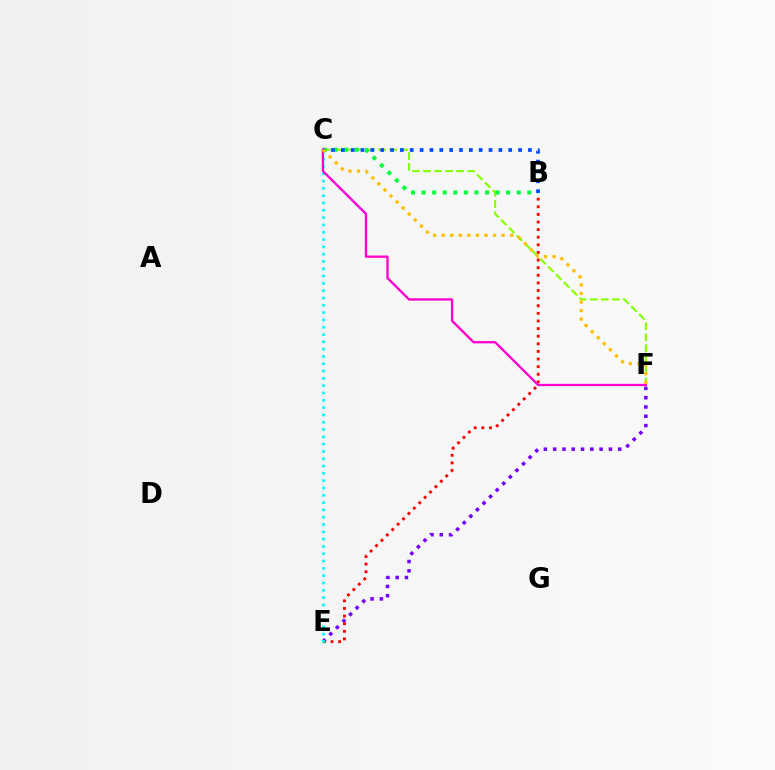{('E', 'F'): [{'color': '#7200ff', 'line_style': 'dotted', 'thickness': 2.52}], ('C', 'F'): [{'color': '#84ff00', 'line_style': 'dashed', 'thickness': 1.5}, {'color': '#ff00cf', 'line_style': 'solid', 'thickness': 1.68}, {'color': '#ffbd00', 'line_style': 'dotted', 'thickness': 2.32}], ('B', 'E'): [{'color': '#ff0000', 'line_style': 'dotted', 'thickness': 2.07}], ('C', 'E'): [{'color': '#00fff6', 'line_style': 'dotted', 'thickness': 1.99}], ('B', 'C'): [{'color': '#00ff39', 'line_style': 'dotted', 'thickness': 2.87}, {'color': '#004bff', 'line_style': 'dotted', 'thickness': 2.68}]}